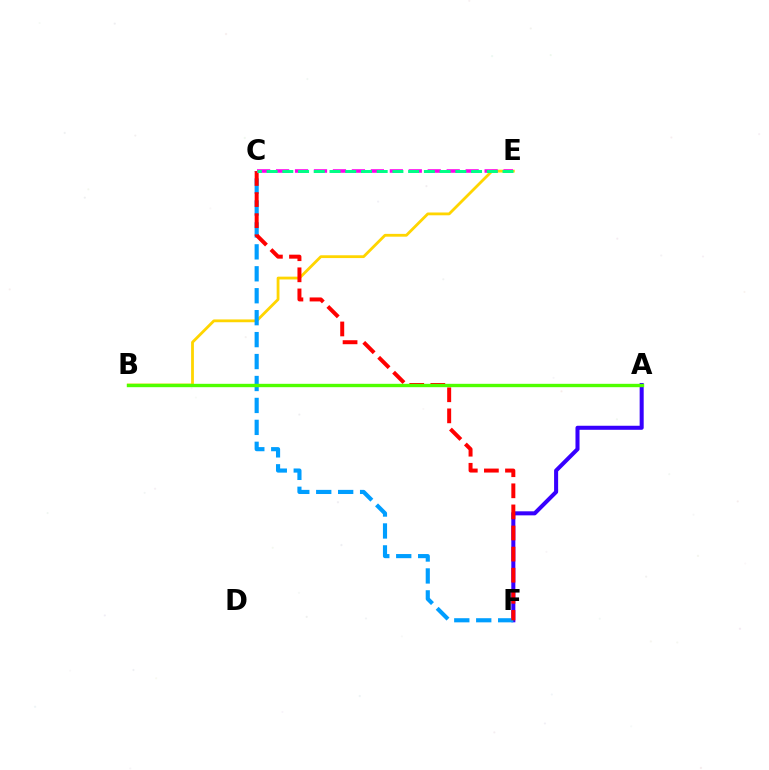{('B', 'E'): [{'color': '#ffd500', 'line_style': 'solid', 'thickness': 2.02}], ('A', 'F'): [{'color': '#3700ff', 'line_style': 'solid', 'thickness': 2.91}], ('C', 'F'): [{'color': '#009eff', 'line_style': 'dashed', 'thickness': 2.98}, {'color': '#ff0000', 'line_style': 'dashed', 'thickness': 2.87}], ('A', 'B'): [{'color': '#4fff00', 'line_style': 'solid', 'thickness': 2.42}], ('C', 'E'): [{'color': '#ff00ed', 'line_style': 'dashed', 'thickness': 2.58}, {'color': '#00ff86', 'line_style': 'dashed', 'thickness': 2.14}]}